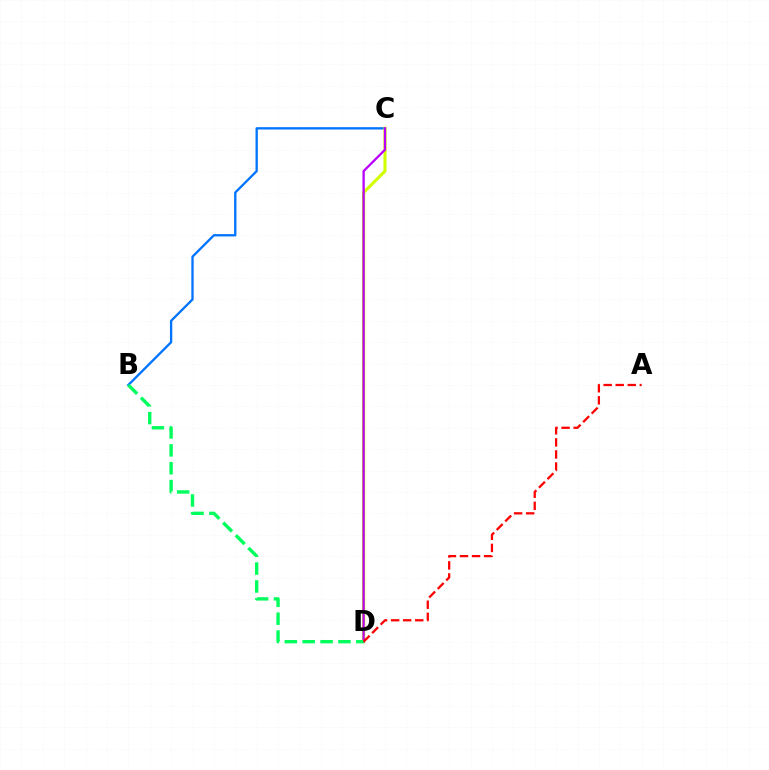{('B', 'C'): [{'color': '#0074ff', 'line_style': 'solid', 'thickness': 1.67}], ('C', 'D'): [{'color': '#d1ff00', 'line_style': 'solid', 'thickness': 2.25}, {'color': '#b900ff', 'line_style': 'solid', 'thickness': 1.64}], ('B', 'D'): [{'color': '#00ff5c', 'line_style': 'dashed', 'thickness': 2.43}], ('A', 'D'): [{'color': '#ff0000', 'line_style': 'dashed', 'thickness': 1.64}]}